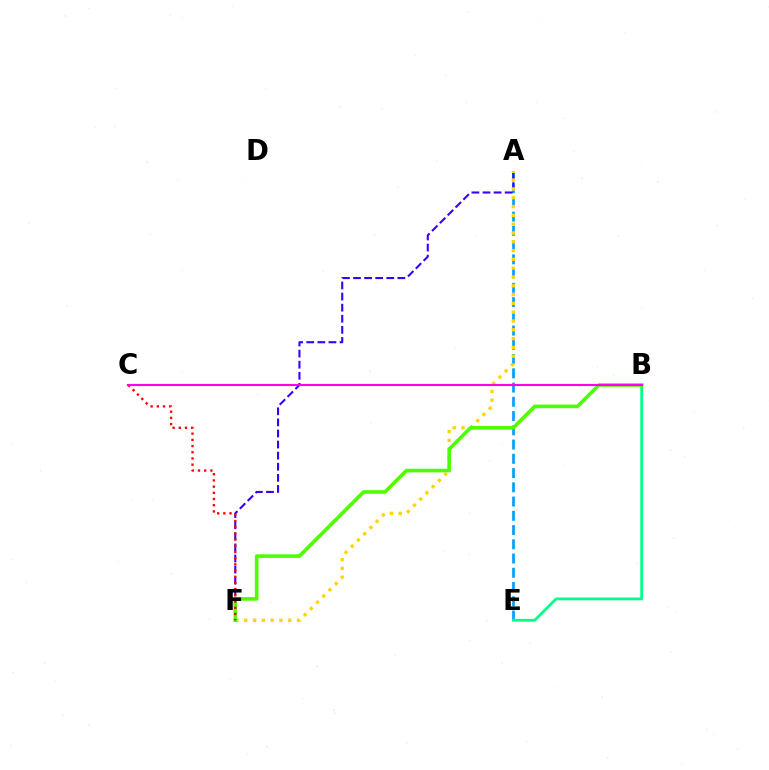{('A', 'E'): [{'color': '#009eff', 'line_style': 'dashed', 'thickness': 1.94}], ('A', 'F'): [{'color': '#3700ff', 'line_style': 'dashed', 'thickness': 1.51}, {'color': '#ffd500', 'line_style': 'dotted', 'thickness': 2.39}], ('B', 'E'): [{'color': '#00ff86', 'line_style': 'solid', 'thickness': 1.97}], ('B', 'F'): [{'color': '#4fff00', 'line_style': 'solid', 'thickness': 2.61}], ('C', 'F'): [{'color': '#ff0000', 'line_style': 'dotted', 'thickness': 1.68}], ('B', 'C'): [{'color': '#ff00ed', 'line_style': 'solid', 'thickness': 1.53}]}